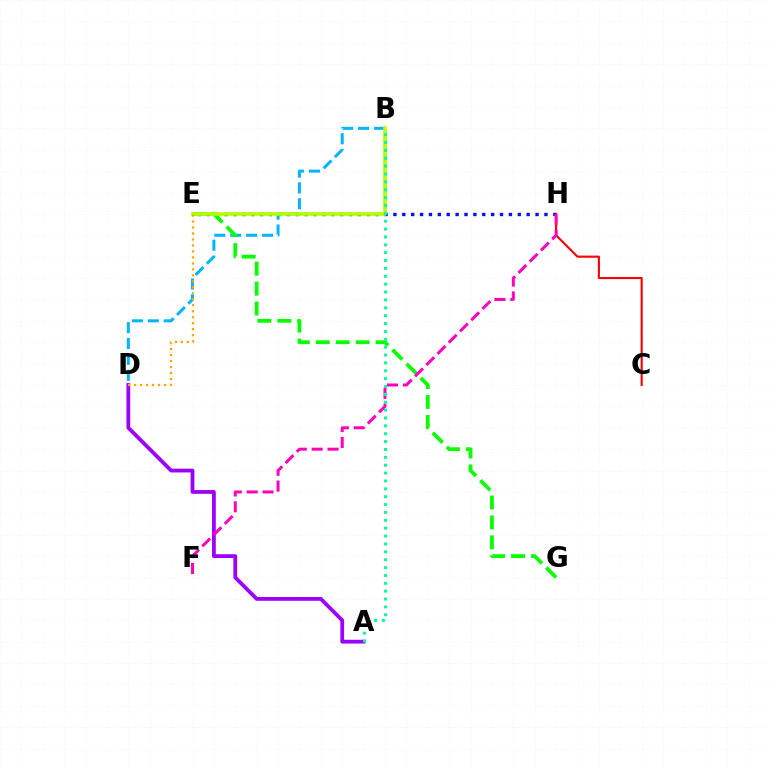{('E', 'H'): [{'color': '#0010ff', 'line_style': 'dotted', 'thickness': 2.41}], ('B', 'D'): [{'color': '#00b5ff', 'line_style': 'dashed', 'thickness': 2.16}], ('C', 'H'): [{'color': '#ff0000', 'line_style': 'solid', 'thickness': 1.53}], ('A', 'D'): [{'color': '#9b00ff', 'line_style': 'solid', 'thickness': 2.72}], ('E', 'G'): [{'color': '#08ff00', 'line_style': 'dashed', 'thickness': 2.71}], ('B', 'E'): [{'color': '#b3ff00', 'line_style': 'solid', 'thickness': 2.64}], ('D', 'E'): [{'color': '#ffa500', 'line_style': 'dotted', 'thickness': 1.63}], ('F', 'H'): [{'color': '#ff00bd', 'line_style': 'dashed', 'thickness': 2.16}], ('A', 'B'): [{'color': '#00ff9d', 'line_style': 'dotted', 'thickness': 2.14}]}